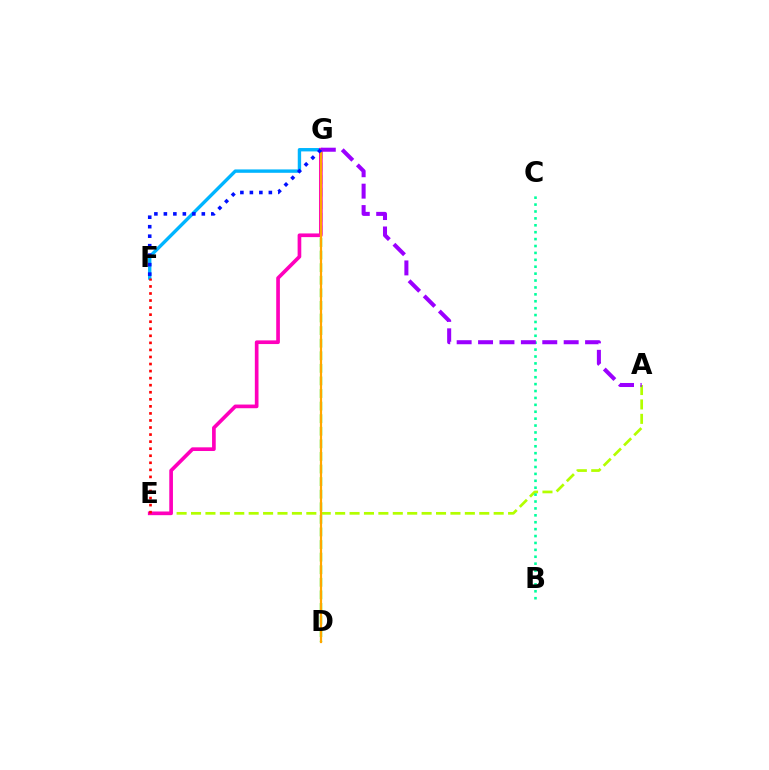{('F', 'G'): [{'color': '#00b5ff', 'line_style': 'solid', 'thickness': 2.43}, {'color': '#0010ff', 'line_style': 'dotted', 'thickness': 2.58}], ('A', 'E'): [{'color': '#b3ff00', 'line_style': 'dashed', 'thickness': 1.96}], ('D', 'G'): [{'color': '#08ff00', 'line_style': 'dashed', 'thickness': 1.71}, {'color': '#ffa500', 'line_style': 'solid', 'thickness': 1.6}], ('B', 'C'): [{'color': '#00ff9d', 'line_style': 'dotted', 'thickness': 1.88}], ('E', 'G'): [{'color': '#ff00bd', 'line_style': 'solid', 'thickness': 2.64}], ('A', 'G'): [{'color': '#9b00ff', 'line_style': 'dashed', 'thickness': 2.91}], ('E', 'F'): [{'color': '#ff0000', 'line_style': 'dotted', 'thickness': 1.92}]}